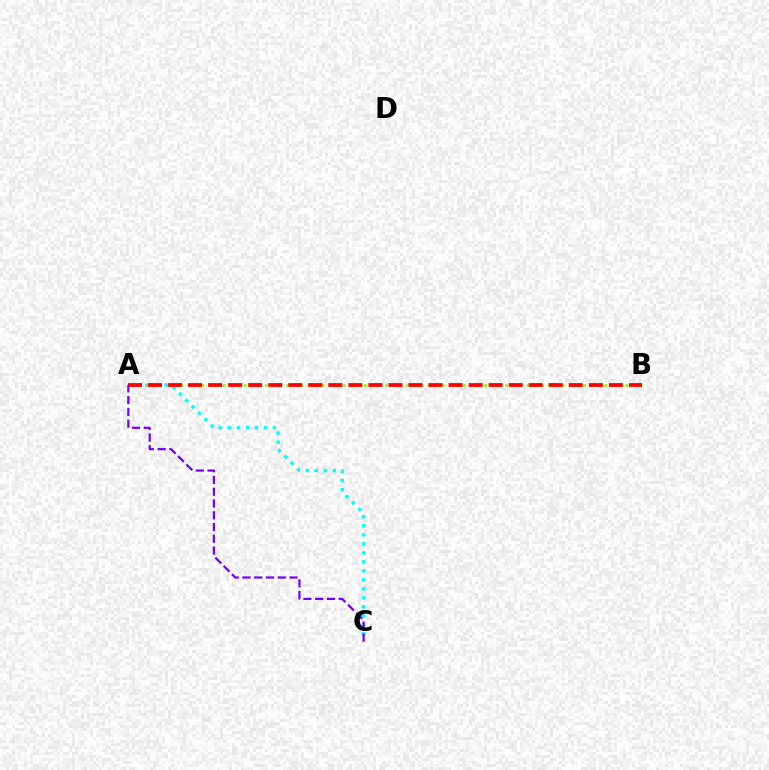{('A', 'B'): [{'color': '#84ff00', 'line_style': 'dotted', 'thickness': 1.92}, {'color': '#ff0000', 'line_style': 'dashed', 'thickness': 2.72}], ('A', 'C'): [{'color': '#00fff6', 'line_style': 'dotted', 'thickness': 2.45}, {'color': '#7200ff', 'line_style': 'dashed', 'thickness': 1.6}]}